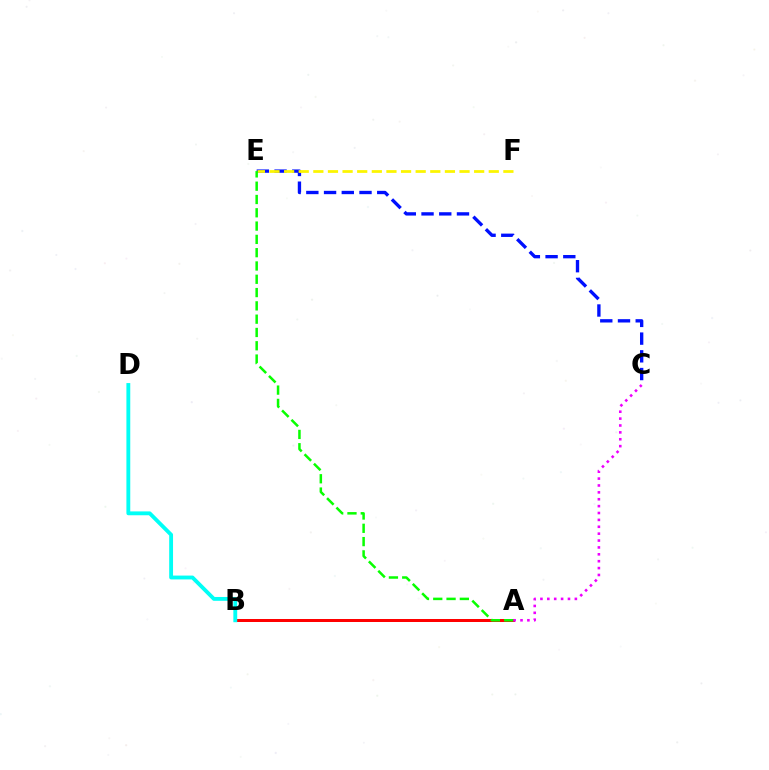{('C', 'E'): [{'color': '#0010ff', 'line_style': 'dashed', 'thickness': 2.41}], ('A', 'B'): [{'color': '#ff0000', 'line_style': 'solid', 'thickness': 2.16}], ('E', 'F'): [{'color': '#fcf500', 'line_style': 'dashed', 'thickness': 1.99}], ('A', 'E'): [{'color': '#08ff00', 'line_style': 'dashed', 'thickness': 1.81}], ('A', 'C'): [{'color': '#ee00ff', 'line_style': 'dotted', 'thickness': 1.87}], ('B', 'D'): [{'color': '#00fff6', 'line_style': 'solid', 'thickness': 2.77}]}